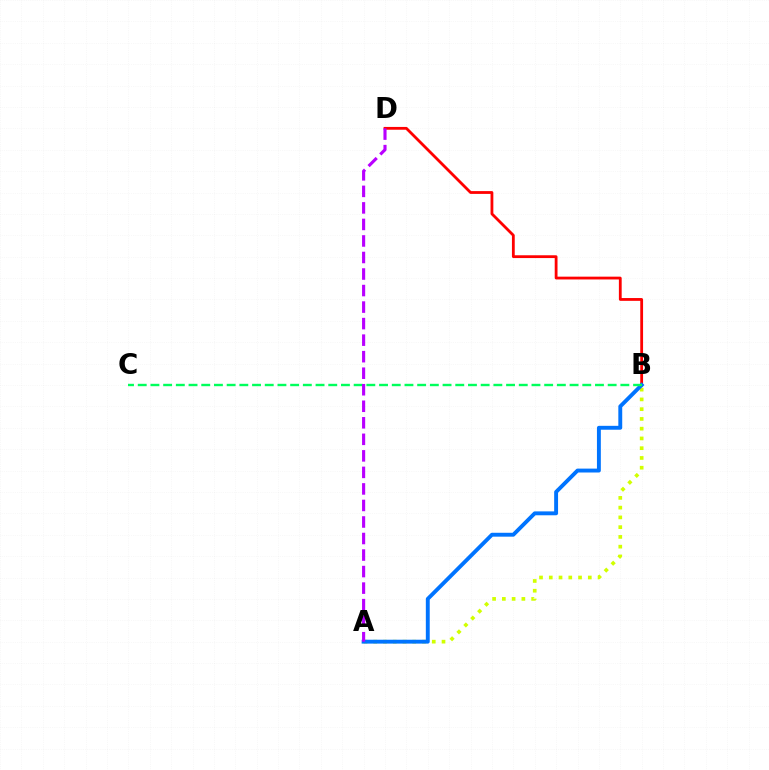{('A', 'B'): [{'color': '#d1ff00', 'line_style': 'dotted', 'thickness': 2.65}, {'color': '#0074ff', 'line_style': 'solid', 'thickness': 2.8}], ('B', 'D'): [{'color': '#ff0000', 'line_style': 'solid', 'thickness': 2.02}], ('B', 'C'): [{'color': '#00ff5c', 'line_style': 'dashed', 'thickness': 1.73}], ('A', 'D'): [{'color': '#b900ff', 'line_style': 'dashed', 'thickness': 2.25}]}